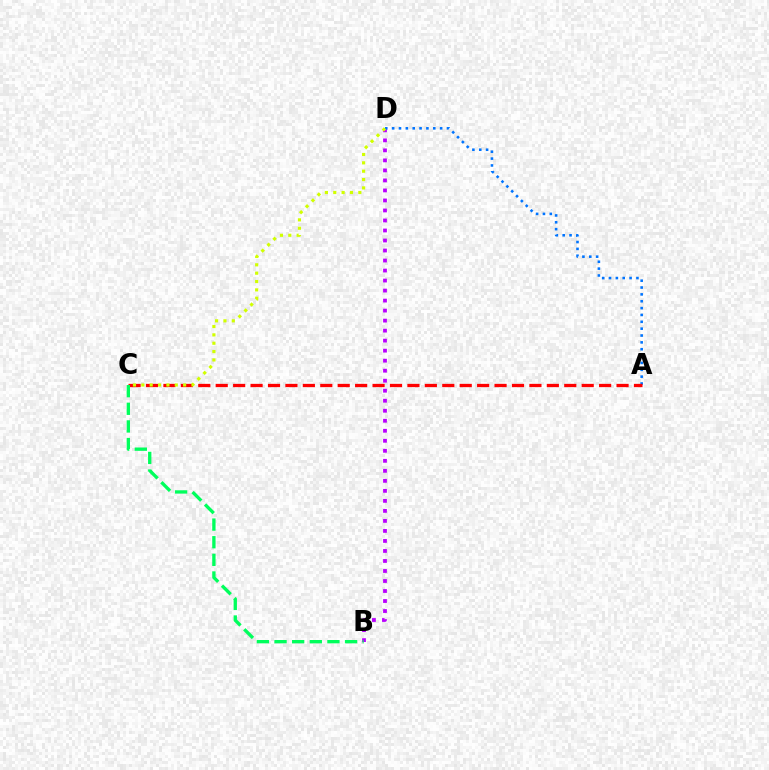{('B', 'D'): [{'color': '#b900ff', 'line_style': 'dotted', 'thickness': 2.72}], ('A', 'D'): [{'color': '#0074ff', 'line_style': 'dotted', 'thickness': 1.86}], ('A', 'C'): [{'color': '#ff0000', 'line_style': 'dashed', 'thickness': 2.37}], ('B', 'C'): [{'color': '#00ff5c', 'line_style': 'dashed', 'thickness': 2.4}], ('C', 'D'): [{'color': '#d1ff00', 'line_style': 'dotted', 'thickness': 2.27}]}